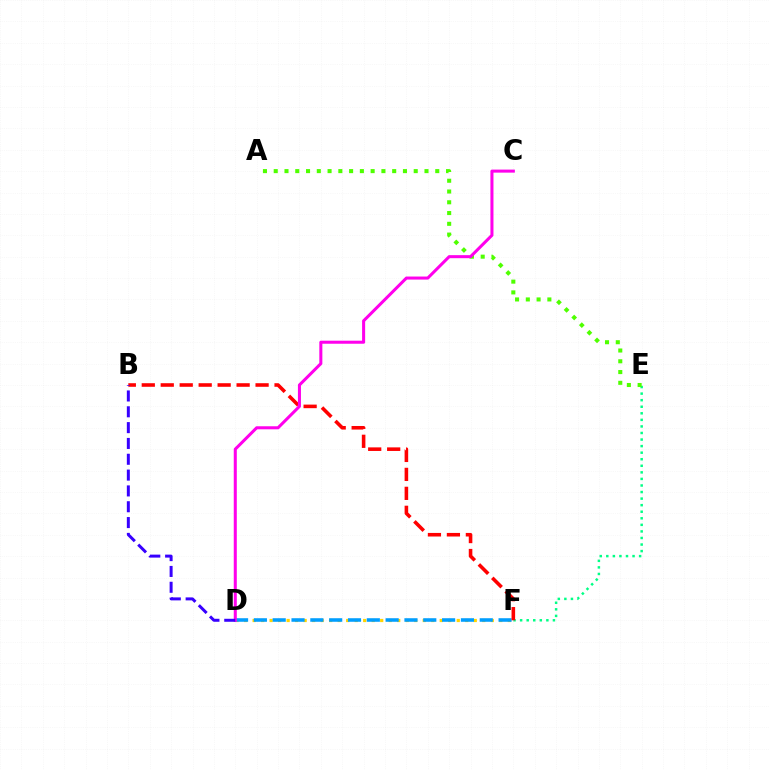{('D', 'F'): [{'color': '#ffd500', 'line_style': 'dotted', 'thickness': 2.31}, {'color': '#009eff', 'line_style': 'dashed', 'thickness': 2.56}], ('E', 'F'): [{'color': '#00ff86', 'line_style': 'dotted', 'thickness': 1.78}], ('B', 'F'): [{'color': '#ff0000', 'line_style': 'dashed', 'thickness': 2.58}], ('A', 'E'): [{'color': '#4fff00', 'line_style': 'dotted', 'thickness': 2.93}], ('C', 'D'): [{'color': '#ff00ed', 'line_style': 'solid', 'thickness': 2.19}], ('B', 'D'): [{'color': '#3700ff', 'line_style': 'dashed', 'thickness': 2.15}]}